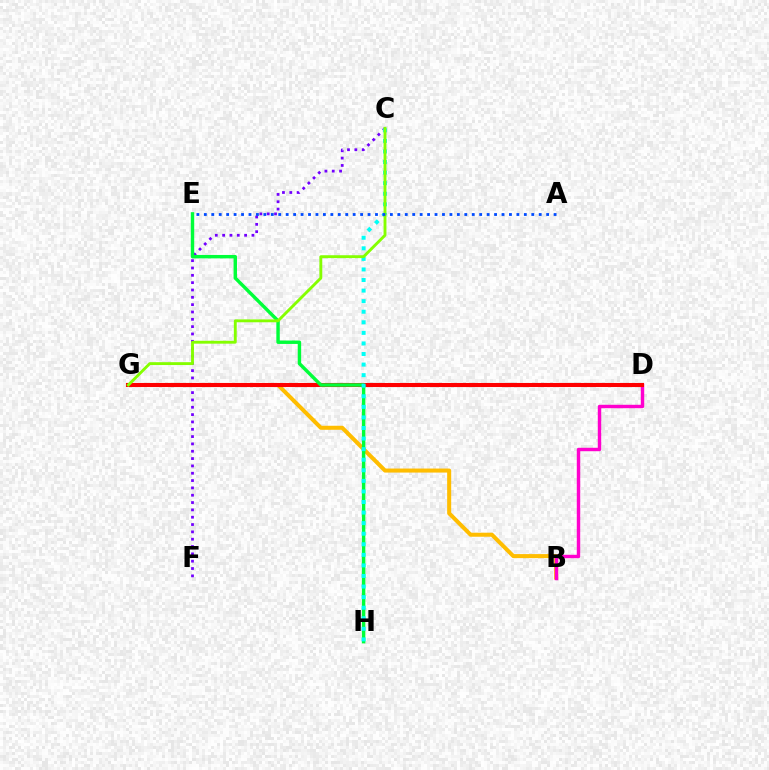{('B', 'G'): [{'color': '#ffbd00', 'line_style': 'solid', 'thickness': 2.9}], ('B', 'D'): [{'color': '#ff00cf', 'line_style': 'solid', 'thickness': 2.47}], ('C', 'F'): [{'color': '#7200ff', 'line_style': 'dotted', 'thickness': 1.99}], ('D', 'G'): [{'color': '#ff0000', 'line_style': 'solid', 'thickness': 2.94}], ('E', 'H'): [{'color': '#00ff39', 'line_style': 'solid', 'thickness': 2.46}], ('C', 'H'): [{'color': '#00fff6', 'line_style': 'dotted', 'thickness': 2.87}], ('C', 'G'): [{'color': '#84ff00', 'line_style': 'solid', 'thickness': 2.07}], ('A', 'E'): [{'color': '#004bff', 'line_style': 'dotted', 'thickness': 2.02}]}